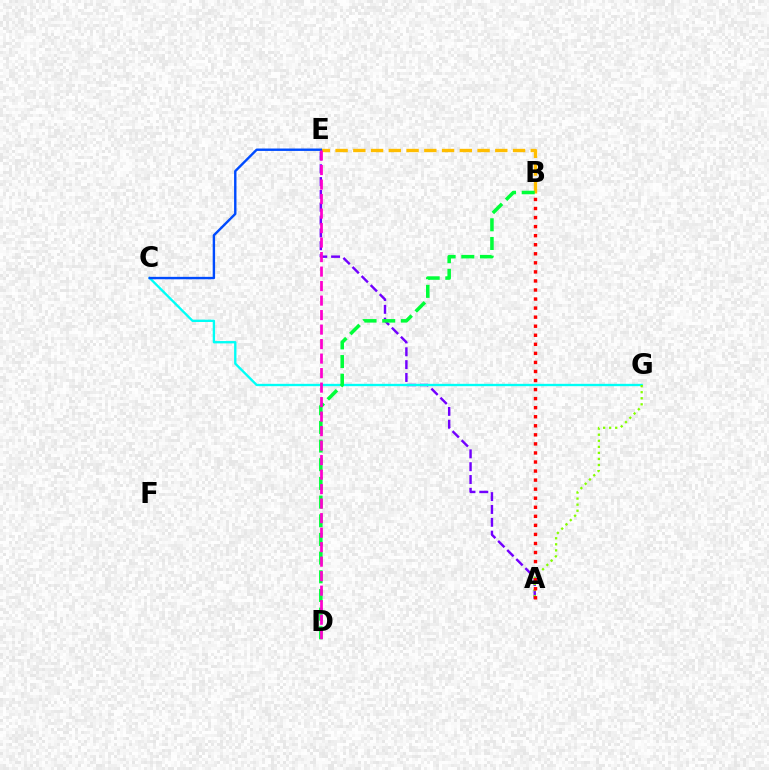{('B', 'E'): [{'color': '#ffbd00', 'line_style': 'dashed', 'thickness': 2.41}], ('A', 'E'): [{'color': '#7200ff', 'line_style': 'dashed', 'thickness': 1.74}], ('C', 'G'): [{'color': '#00fff6', 'line_style': 'solid', 'thickness': 1.68}], ('C', 'E'): [{'color': '#004bff', 'line_style': 'solid', 'thickness': 1.73}], ('A', 'G'): [{'color': '#84ff00', 'line_style': 'dotted', 'thickness': 1.65}], ('B', 'D'): [{'color': '#00ff39', 'line_style': 'dashed', 'thickness': 2.54}], ('A', 'B'): [{'color': '#ff0000', 'line_style': 'dotted', 'thickness': 2.46}], ('D', 'E'): [{'color': '#ff00cf', 'line_style': 'dashed', 'thickness': 1.97}]}